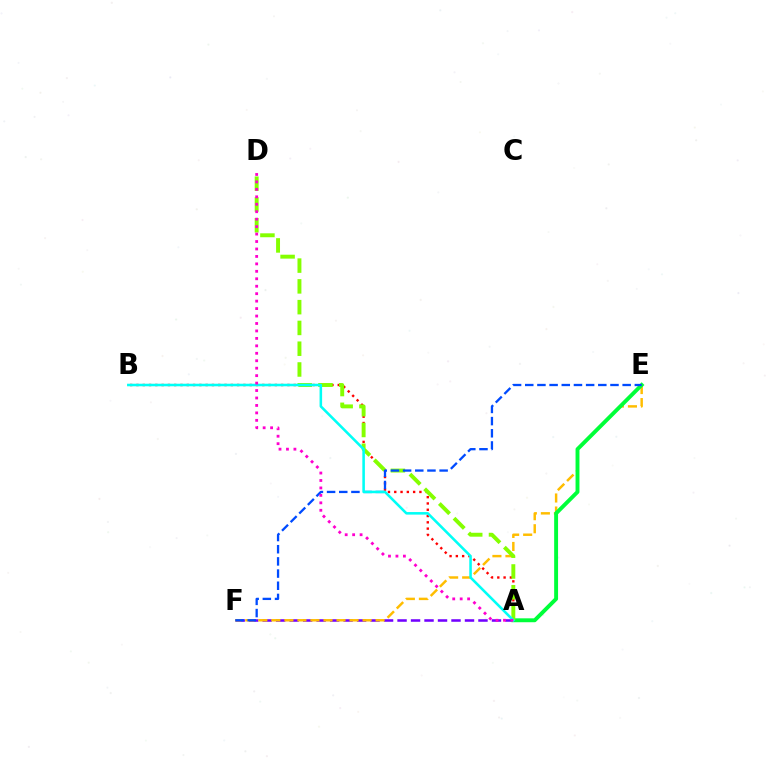{('A', 'F'): [{'color': '#7200ff', 'line_style': 'dashed', 'thickness': 1.83}], ('E', 'F'): [{'color': '#ffbd00', 'line_style': 'dashed', 'thickness': 1.77}, {'color': '#004bff', 'line_style': 'dashed', 'thickness': 1.65}], ('A', 'B'): [{'color': '#ff0000', 'line_style': 'dotted', 'thickness': 1.71}, {'color': '#00fff6', 'line_style': 'solid', 'thickness': 1.84}], ('A', 'E'): [{'color': '#00ff39', 'line_style': 'solid', 'thickness': 2.81}], ('A', 'D'): [{'color': '#84ff00', 'line_style': 'dashed', 'thickness': 2.82}, {'color': '#ff00cf', 'line_style': 'dotted', 'thickness': 2.02}]}